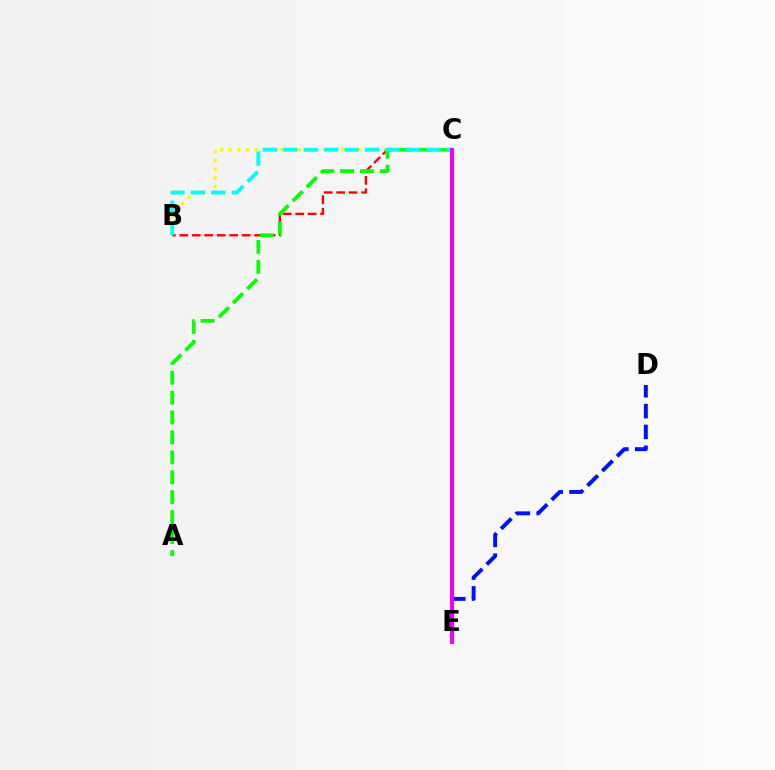{('B', 'C'): [{'color': '#fcf500', 'line_style': 'dotted', 'thickness': 2.34}, {'color': '#ff0000', 'line_style': 'dashed', 'thickness': 1.7}, {'color': '#00fff6', 'line_style': 'dashed', 'thickness': 2.78}], ('A', 'C'): [{'color': '#08ff00', 'line_style': 'dashed', 'thickness': 2.7}], ('D', 'E'): [{'color': '#0010ff', 'line_style': 'dashed', 'thickness': 2.83}], ('C', 'E'): [{'color': '#ee00ff', 'line_style': 'solid', 'thickness': 2.91}]}